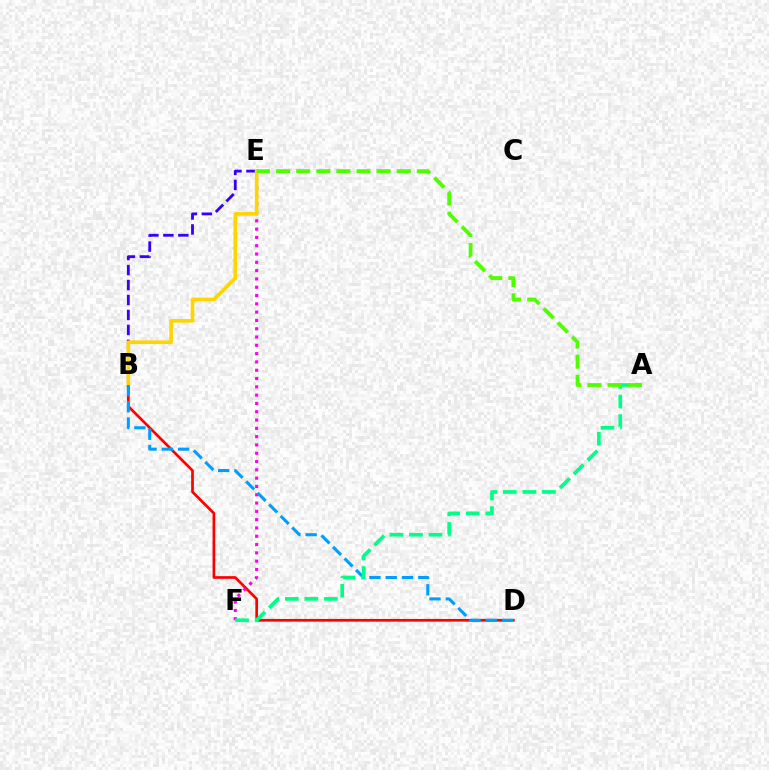{('B', 'E'): [{'color': '#3700ff', 'line_style': 'dashed', 'thickness': 2.03}, {'color': '#ffd500', 'line_style': 'solid', 'thickness': 2.61}], ('B', 'D'): [{'color': '#ff0000', 'line_style': 'solid', 'thickness': 1.94}, {'color': '#009eff', 'line_style': 'dashed', 'thickness': 2.21}], ('E', 'F'): [{'color': '#ff00ed', 'line_style': 'dotted', 'thickness': 2.26}], ('A', 'F'): [{'color': '#00ff86', 'line_style': 'dashed', 'thickness': 2.65}], ('A', 'E'): [{'color': '#4fff00', 'line_style': 'dashed', 'thickness': 2.73}]}